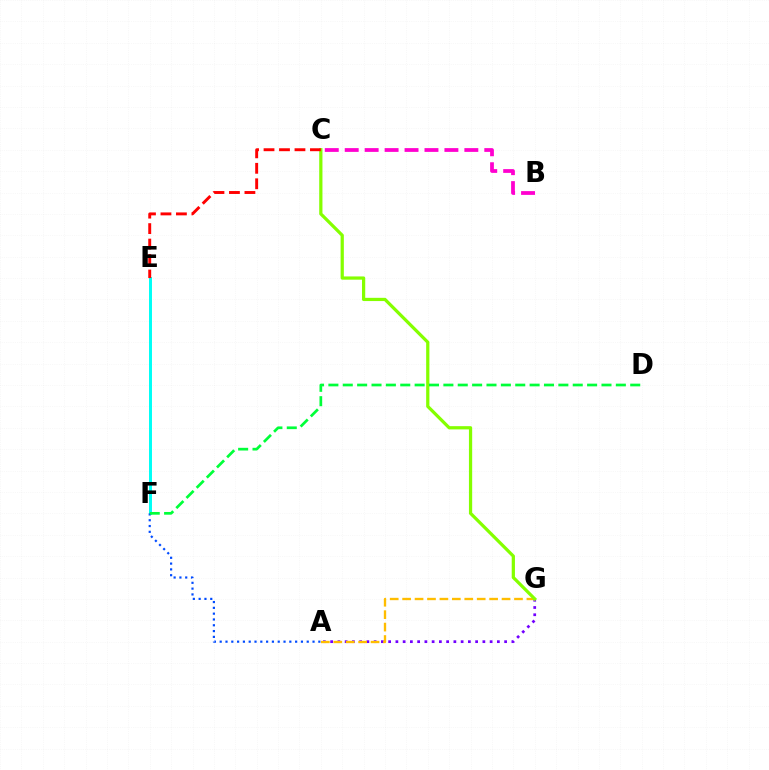{('E', 'F'): [{'color': '#00fff6', 'line_style': 'solid', 'thickness': 2.14}], ('A', 'G'): [{'color': '#7200ff', 'line_style': 'dotted', 'thickness': 1.97}, {'color': '#ffbd00', 'line_style': 'dashed', 'thickness': 1.69}], ('B', 'C'): [{'color': '#ff00cf', 'line_style': 'dashed', 'thickness': 2.71}], ('A', 'F'): [{'color': '#004bff', 'line_style': 'dotted', 'thickness': 1.58}], ('C', 'G'): [{'color': '#84ff00', 'line_style': 'solid', 'thickness': 2.33}], ('C', 'E'): [{'color': '#ff0000', 'line_style': 'dashed', 'thickness': 2.1}], ('D', 'F'): [{'color': '#00ff39', 'line_style': 'dashed', 'thickness': 1.95}]}